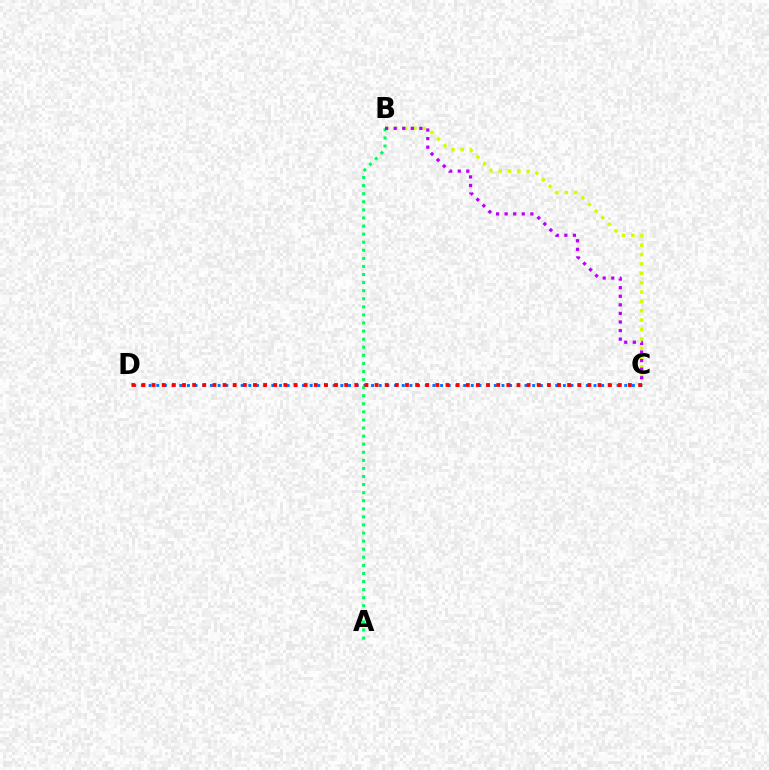{('C', 'D'): [{'color': '#0074ff', 'line_style': 'dotted', 'thickness': 2.08}, {'color': '#ff0000', 'line_style': 'dotted', 'thickness': 2.75}], ('B', 'C'): [{'color': '#d1ff00', 'line_style': 'dotted', 'thickness': 2.54}, {'color': '#b900ff', 'line_style': 'dotted', 'thickness': 2.33}], ('A', 'B'): [{'color': '#00ff5c', 'line_style': 'dotted', 'thickness': 2.2}]}